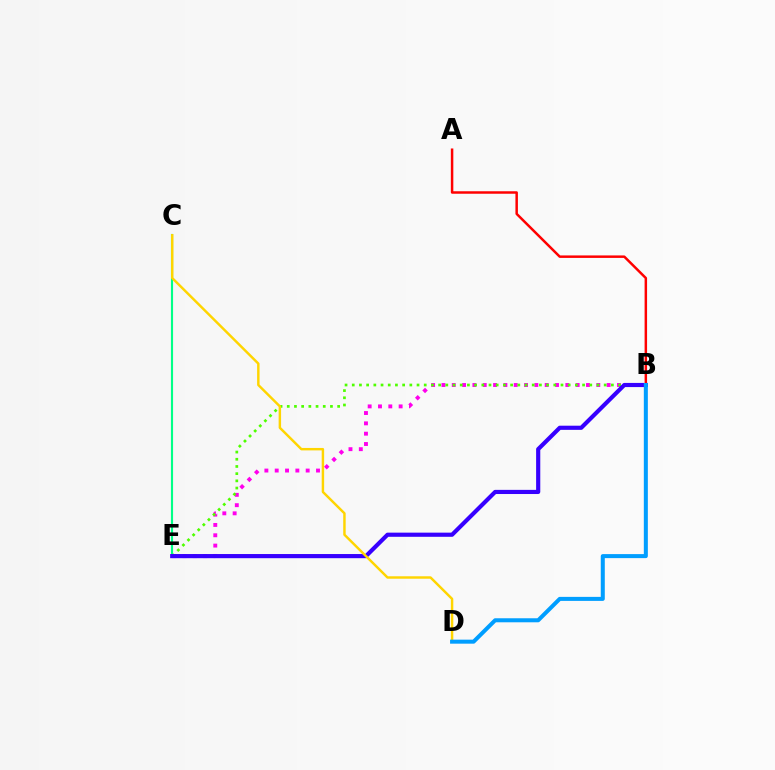{('C', 'E'): [{'color': '#00ff86', 'line_style': 'solid', 'thickness': 1.54}], ('B', 'E'): [{'color': '#ff00ed', 'line_style': 'dotted', 'thickness': 2.81}, {'color': '#4fff00', 'line_style': 'dotted', 'thickness': 1.96}, {'color': '#3700ff', 'line_style': 'solid', 'thickness': 2.99}], ('C', 'D'): [{'color': '#ffd500', 'line_style': 'solid', 'thickness': 1.76}], ('A', 'B'): [{'color': '#ff0000', 'line_style': 'solid', 'thickness': 1.79}], ('B', 'D'): [{'color': '#009eff', 'line_style': 'solid', 'thickness': 2.9}]}